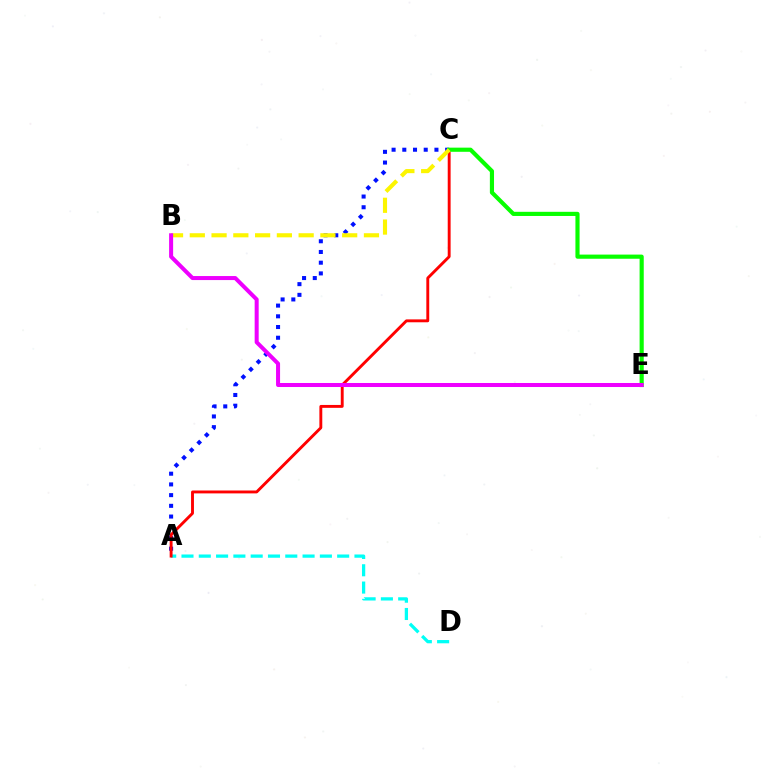{('A', 'D'): [{'color': '#00fff6', 'line_style': 'dashed', 'thickness': 2.35}], ('A', 'C'): [{'color': '#0010ff', 'line_style': 'dotted', 'thickness': 2.91}, {'color': '#ff0000', 'line_style': 'solid', 'thickness': 2.08}], ('C', 'E'): [{'color': '#08ff00', 'line_style': 'solid', 'thickness': 2.99}], ('B', 'C'): [{'color': '#fcf500', 'line_style': 'dashed', 'thickness': 2.96}], ('B', 'E'): [{'color': '#ee00ff', 'line_style': 'solid', 'thickness': 2.89}]}